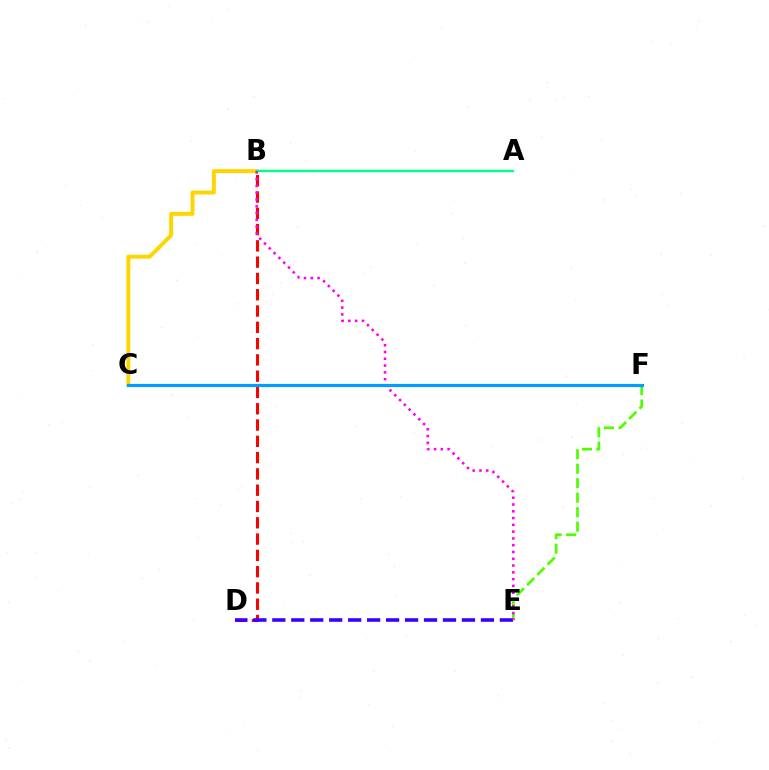{('B', 'C'): [{'color': '#ffd500', 'line_style': 'solid', 'thickness': 2.83}], ('B', 'D'): [{'color': '#ff0000', 'line_style': 'dashed', 'thickness': 2.21}], ('E', 'F'): [{'color': '#4fff00', 'line_style': 'dashed', 'thickness': 1.97}], ('D', 'E'): [{'color': '#3700ff', 'line_style': 'dashed', 'thickness': 2.58}], ('A', 'B'): [{'color': '#00ff86', 'line_style': 'solid', 'thickness': 1.69}], ('B', 'E'): [{'color': '#ff00ed', 'line_style': 'dotted', 'thickness': 1.84}], ('C', 'F'): [{'color': '#009eff', 'line_style': 'solid', 'thickness': 2.3}]}